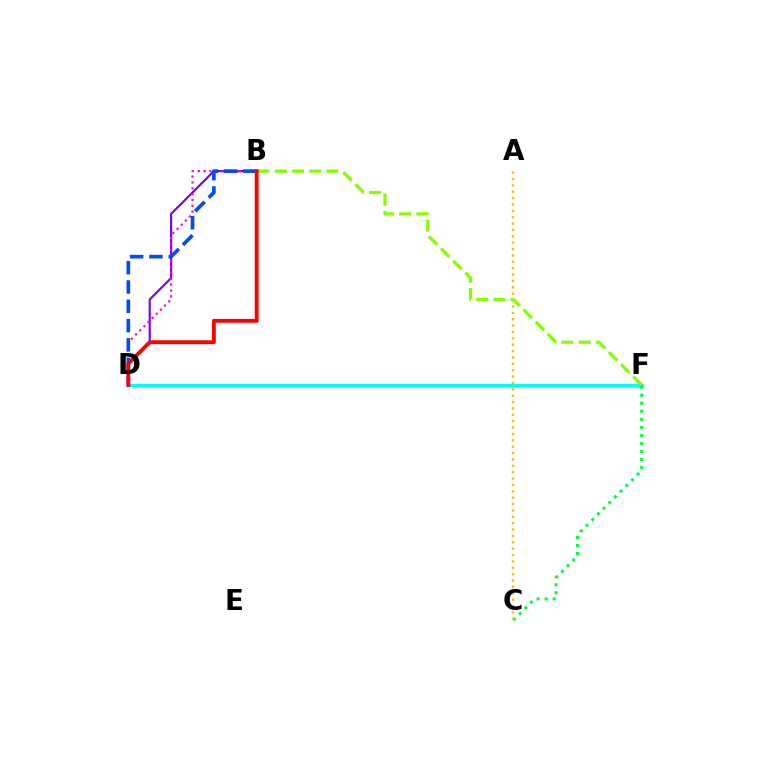{('D', 'F'): [{'color': '#00fff6', 'line_style': 'solid', 'thickness': 2.43}], ('C', 'F'): [{'color': '#00ff39', 'line_style': 'dotted', 'thickness': 2.18}], ('B', 'D'): [{'color': '#7200ff', 'line_style': 'solid', 'thickness': 1.53}, {'color': '#ff00cf', 'line_style': 'dotted', 'thickness': 1.59}, {'color': '#004bff', 'line_style': 'dashed', 'thickness': 2.62}, {'color': '#ff0000', 'line_style': 'solid', 'thickness': 2.78}], ('A', 'C'): [{'color': '#ffbd00', 'line_style': 'dotted', 'thickness': 1.73}], ('B', 'F'): [{'color': '#84ff00', 'line_style': 'dashed', 'thickness': 2.33}]}